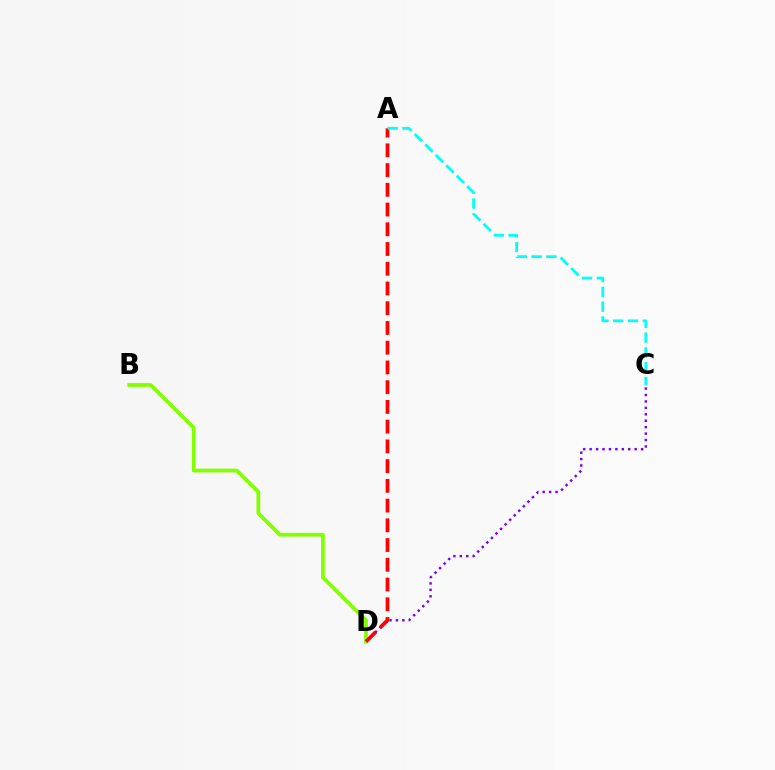{('C', 'D'): [{'color': '#7200ff', 'line_style': 'dotted', 'thickness': 1.75}], ('B', 'D'): [{'color': '#84ff00', 'line_style': 'solid', 'thickness': 2.72}], ('A', 'D'): [{'color': '#ff0000', 'line_style': 'dashed', 'thickness': 2.68}], ('A', 'C'): [{'color': '#00fff6', 'line_style': 'dashed', 'thickness': 2.01}]}